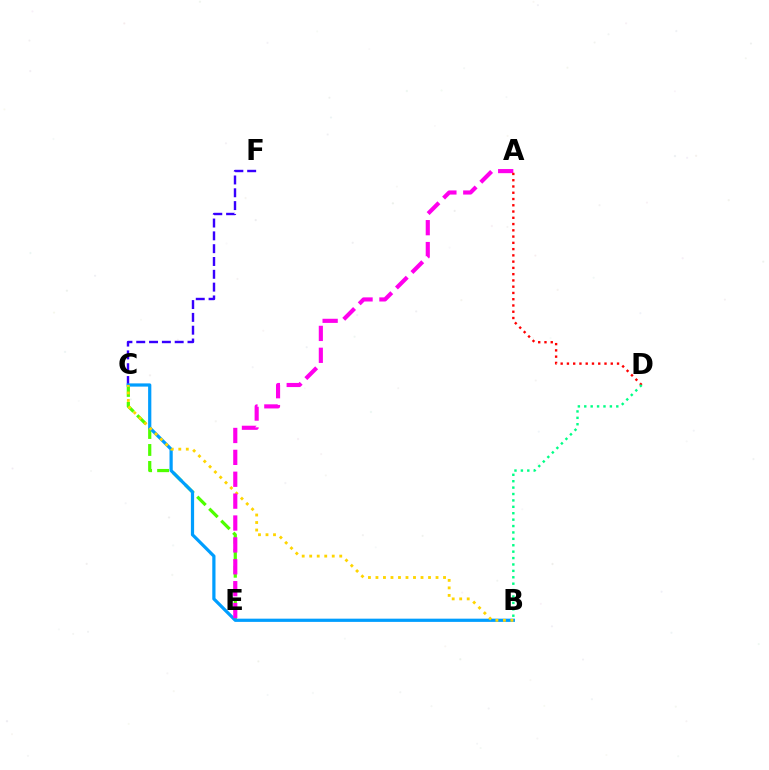{('C', 'E'): [{'color': '#4fff00', 'line_style': 'dashed', 'thickness': 2.31}], ('C', 'F'): [{'color': '#3700ff', 'line_style': 'dashed', 'thickness': 1.74}], ('B', 'C'): [{'color': '#009eff', 'line_style': 'solid', 'thickness': 2.32}, {'color': '#ffd500', 'line_style': 'dotted', 'thickness': 2.04}], ('A', 'E'): [{'color': '#ff00ed', 'line_style': 'dashed', 'thickness': 2.97}], ('A', 'D'): [{'color': '#ff0000', 'line_style': 'dotted', 'thickness': 1.7}], ('B', 'D'): [{'color': '#00ff86', 'line_style': 'dotted', 'thickness': 1.74}]}